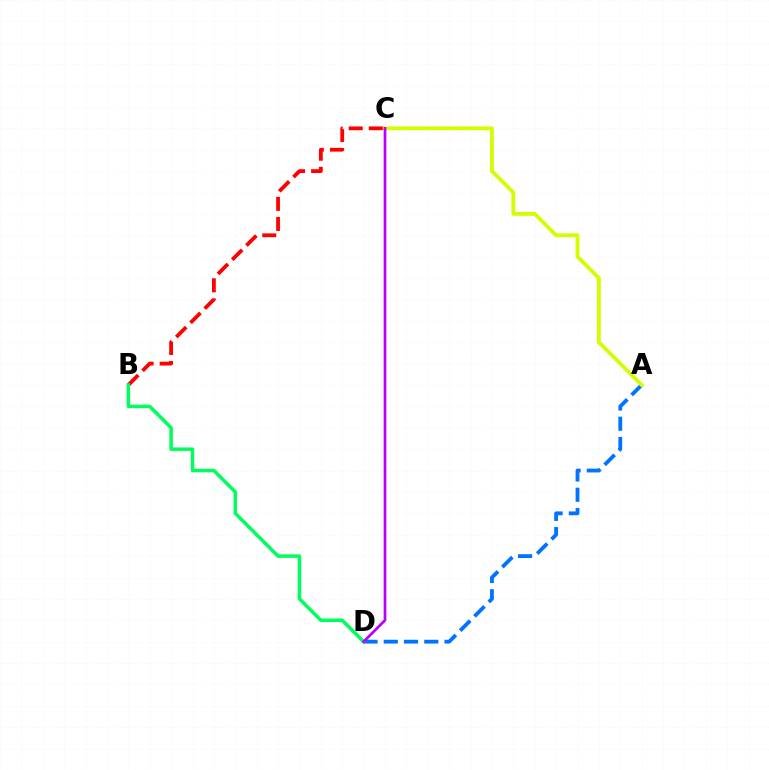{('B', 'C'): [{'color': '#ff0000', 'line_style': 'dashed', 'thickness': 2.73}], ('A', 'D'): [{'color': '#0074ff', 'line_style': 'dashed', 'thickness': 2.75}], ('B', 'D'): [{'color': '#00ff5c', 'line_style': 'solid', 'thickness': 2.52}], ('A', 'C'): [{'color': '#d1ff00', 'line_style': 'solid', 'thickness': 2.76}], ('C', 'D'): [{'color': '#b900ff', 'line_style': 'solid', 'thickness': 1.95}]}